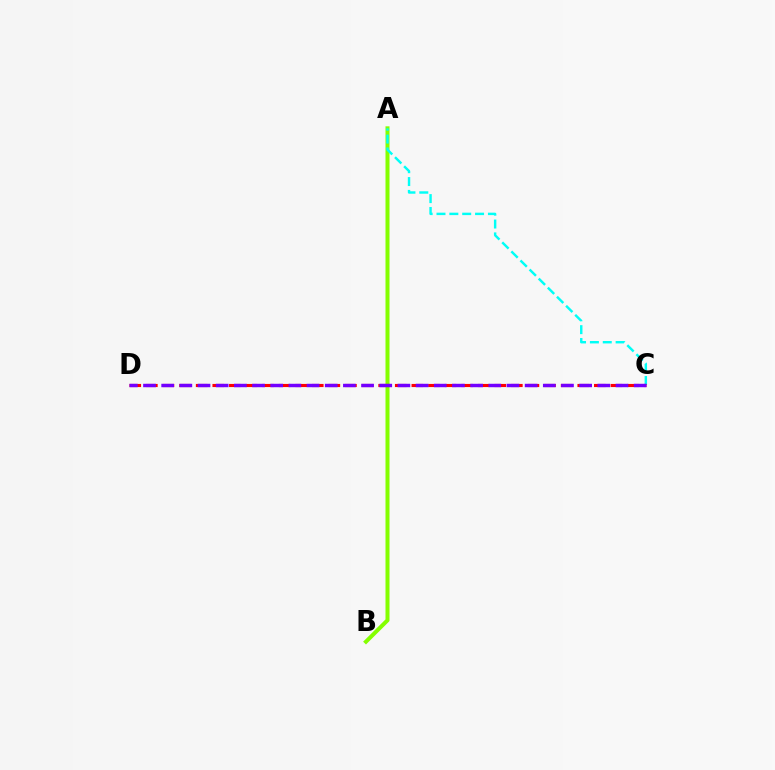{('A', 'B'): [{'color': '#84ff00', 'line_style': 'solid', 'thickness': 2.89}], ('A', 'C'): [{'color': '#00fff6', 'line_style': 'dashed', 'thickness': 1.75}], ('C', 'D'): [{'color': '#ff0000', 'line_style': 'dashed', 'thickness': 2.25}, {'color': '#7200ff', 'line_style': 'dashed', 'thickness': 2.47}]}